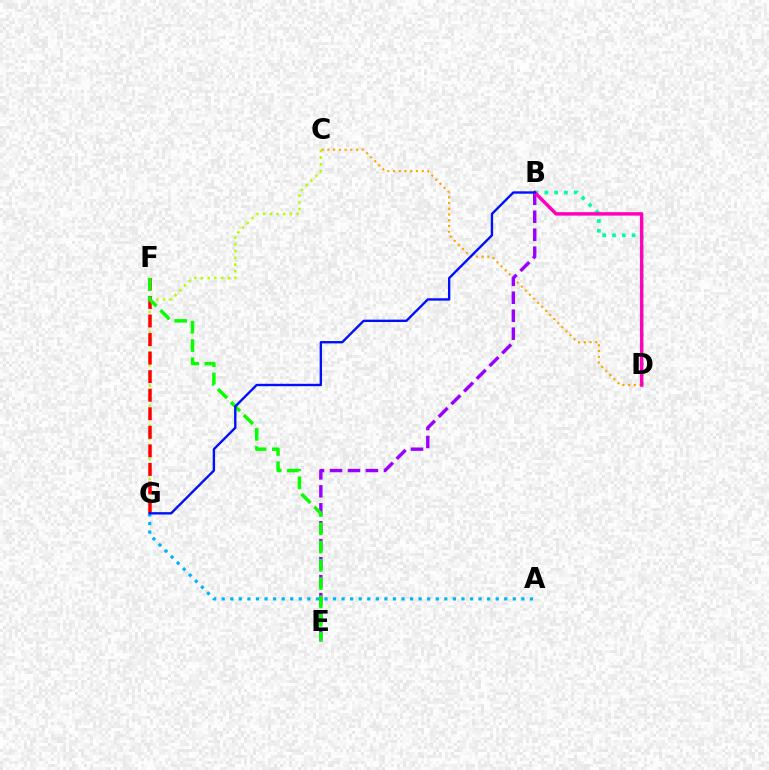{('C', 'D'): [{'color': '#ffa500', 'line_style': 'dotted', 'thickness': 1.56}], ('B', 'E'): [{'color': '#9b00ff', 'line_style': 'dashed', 'thickness': 2.44}], ('C', 'G'): [{'color': '#b3ff00', 'line_style': 'dotted', 'thickness': 1.82}], ('B', 'D'): [{'color': '#00ff9d', 'line_style': 'dotted', 'thickness': 2.66}, {'color': '#ff00bd', 'line_style': 'solid', 'thickness': 2.48}], ('F', 'G'): [{'color': '#ff0000', 'line_style': 'dashed', 'thickness': 2.52}], ('A', 'G'): [{'color': '#00b5ff', 'line_style': 'dotted', 'thickness': 2.33}], ('E', 'F'): [{'color': '#08ff00', 'line_style': 'dashed', 'thickness': 2.48}], ('B', 'G'): [{'color': '#0010ff', 'line_style': 'solid', 'thickness': 1.71}]}